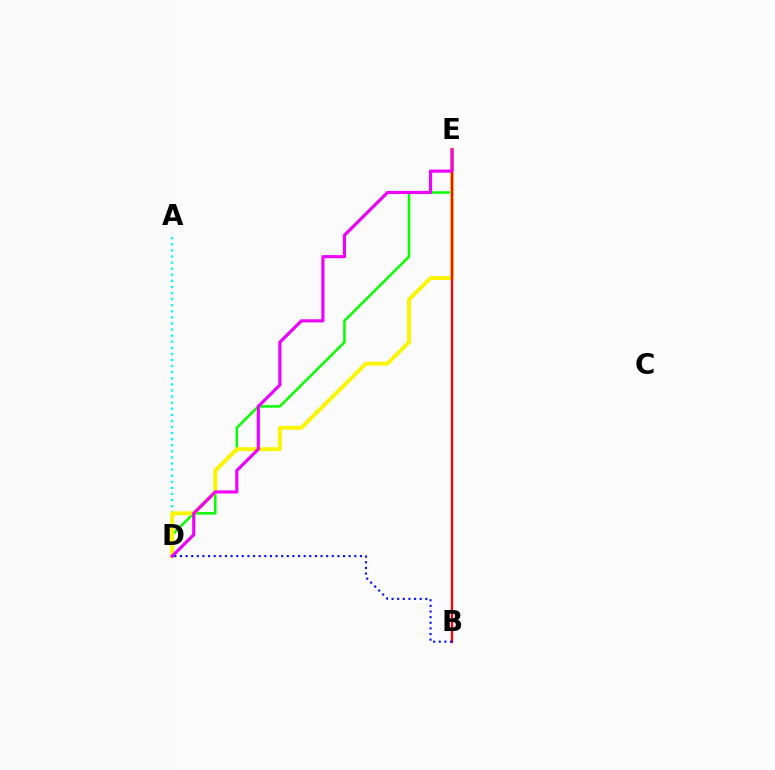{('D', 'E'): [{'color': '#08ff00', 'line_style': 'solid', 'thickness': 1.81}, {'color': '#fcf500', 'line_style': 'solid', 'thickness': 2.81}, {'color': '#ee00ff', 'line_style': 'solid', 'thickness': 2.26}], ('A', 'D'): [{'color': '#00fff6', 'line_style': 'dotted', 'thickness': 1.65}], ('B', 'E'): [{'color': '#ff0000', 'line_style': 'solid', 'thickness': 1.67}], ('B', 'D'): [{'color': '#0010ff', 'line_style': 'dotted', 'thickness': 1.53}]}